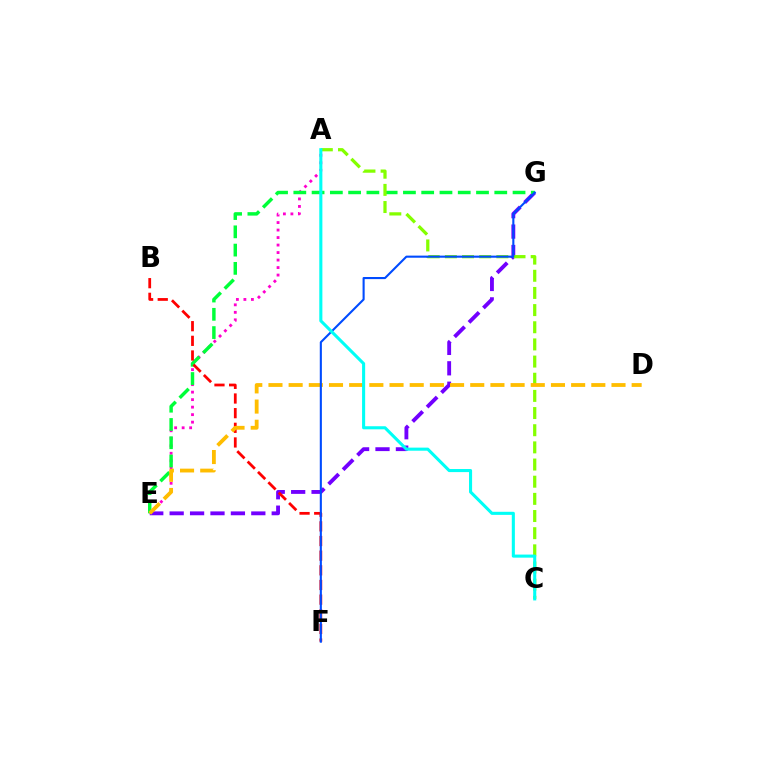{('E', 'G'): [{'color': '#7200ff', 'line_style': 'dashed', 'thickness': 2.77}, {'color': '#00ff39', 'line_style': 'dashed', 'thickness': 2.48}], ('A', 'E'): [{'color': '#ff00cf', 'line_style': 'dotted', 'thickness': 2.04}], ('B', 'F'): [{'color': '#ff0000', 'line_style': 'dashed', 'thickness': 1.99}], ('A', 'C'): [{'color': '#84ff00', 'line_style': 'dashed', 'thickness': 2.33}, {'color': '#00fff6', 'line_style': 'solid', 'thickness': 2.22}], ('D', 'E'): [{'color': '#ffbd00', 'line_style': 'dashed', 'thickness': 2.74}], ('F', 'G'): [{'color': '#004bff', 'line_style': 'solid', 'thickness': 1.51}]}